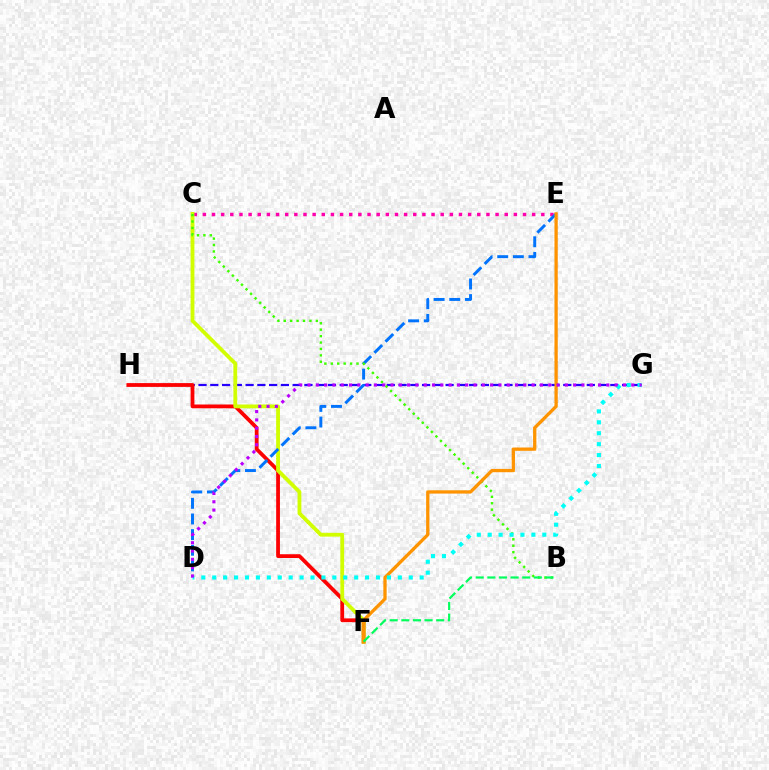{('C', 'E'): [{'color': '#ff00ac', 'line_style': 'dotted', 'thickness': 2.49}], ('G', 'H'): [{'color': '#2500ff', 'line_style': 'dashed', 'thickness': 1.6}], ('F', 'H'): [{'color': '#ff0000', 'line_style': 'solid', 'thickness': 2.72}], ('C', 'F'): [{'color': '#d1ff00', 'line_style': 'solid', 'thickness': 2.75}], ('D', 'E'): [{'color': '#0074ff', 'line_style': 'dashed', 'thickness': 2.12}], ('B', 'C'): [{'color': '#3dff00', 'line_style': 'dotted', 'thickness': 1.74}], ('E', 'F'): [{'color': '#ff9400', 'line_style': 'solid', 'thickness': 2.38}], ('D', 'G'): [{'color': '#00fff6', 'line_style': 'dotted', 'thickness': 2.97}, {'color': '#b900ff', 'line_style': 'dotted', 'thickness': 2.26}], ('B', 'F'): [{'color': '#00ff5c', 'line_style': 'dashed', 'thickness': 1.58}]}